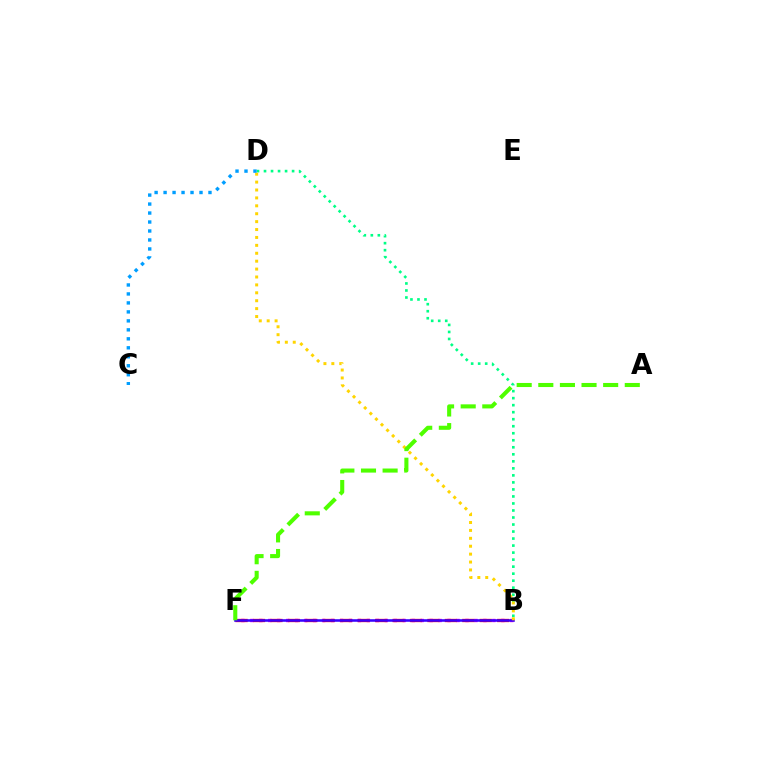{('B', 'F'): [{'color': '#ff00ed', 'line_style': 'dotted', 'thickness': 2.44}, {'color': '#ff0000', 'line_style': 'dashed', 'thickness': 2.37}, {'color': '#3700ff', 'line_style': 'solid', 'thickness': 1.85}], ('B', 'D'): [{'color': '#00ff86', 'line_style': 'dotted', 'thickness': 1.91}, {'color': '#ffd500', 'line_style': 'dotted', 'thickness': 2.15}], ('A', 'F'): [{'color': '#4fff00', 'line_style': 'dashed', 'thickness': 2.94}], ('C', 'D'): [{'color': '#009eff', 'line_style': 'dotted', 'thickness': 2.44}]}